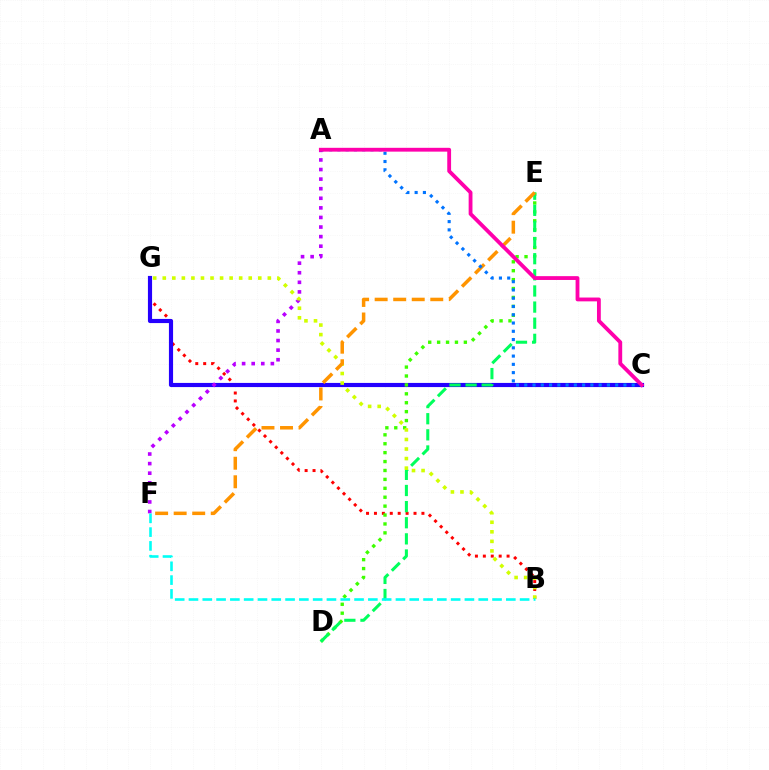{('B', 'G'): [{'color': '#ff0000', 'line_style': 'dotted', 'thickness': 2.15}, {'color': '#d1ff00', 'line_style': 'dotted', 'thickness': 2.6}], ('C', 'G'): [{'color': '#2500ff', 'line_style': 'solid', 'thickness': 2.98}], ('A', 'F'): [{'color': '#b900ff', 'line_style': 'dotted', 'thickness': 2.6}], ('D', 'E'): [{'color': '#3dff00', 'line_style': 'dotted', 'thickness': 2.42}, {'color': '#00ff5c', 'line_style': 'dashed', 'thickness': 2.19}], ('E', 'F'): [{'color': '#ff9400', 'line_style': 'dashed', 'thickness': 2.52}], ('B', 'F'): [{'color': '#00fff6', 'line_style': 'dashed', 'thickness': 1.87}], ('A', 'C'): [{'color': '#0074ff', 'line_style': 'dotted', 'thickness': 2.25}, {'color': '#ff00ac', 'line_style': 'solid', 'thickness': 2.75}]}